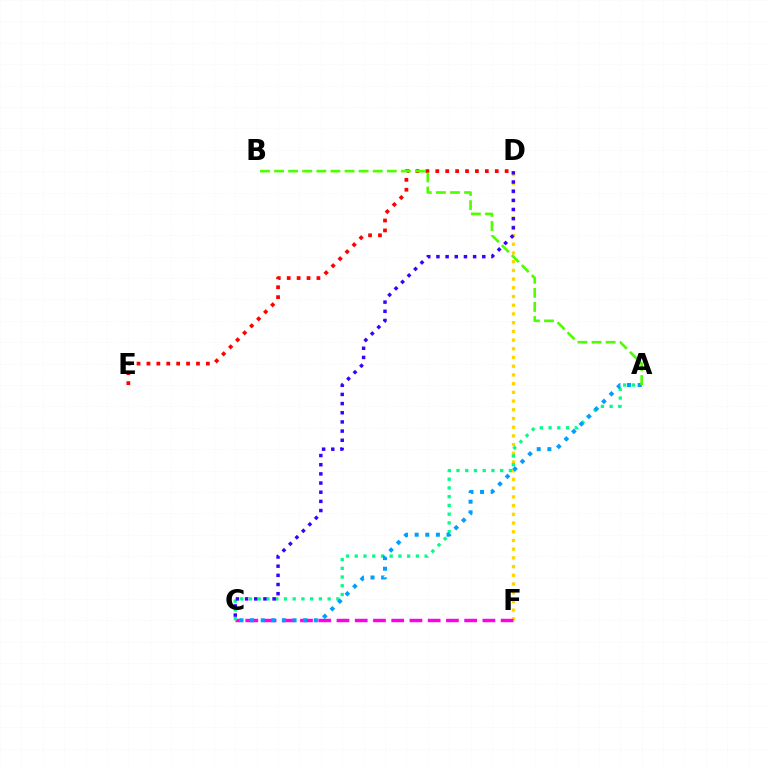{('D', 'E'): [{'color': '#ff0000', 'line_style': 'dotted', 'thickness': 2.69}], ('D', 'F'): [{'color': '#ffd500', 'line_style': 'dotted', 'thickness': 2.37}], ('C', 'F'): [{'color': '#ff00ed', 'line_style': 'dashed', 'thickness': 2.48}], ('A', 'C'): [{'color': '#00ff86', 'line_style': 'dotted', 'thickness': 2.37}, {'color': '#009eff', 'line_style': 'dotted', 'thickness': 2.89}], ('C', 'D'): [{'color': '#3700ff', 'line_style': 'dotted', 'thickness': 2.49}], ('A', 'B'): [{'color': '#4fff00', 'line_style': 'dashed', 'thickness': 1.91}]}